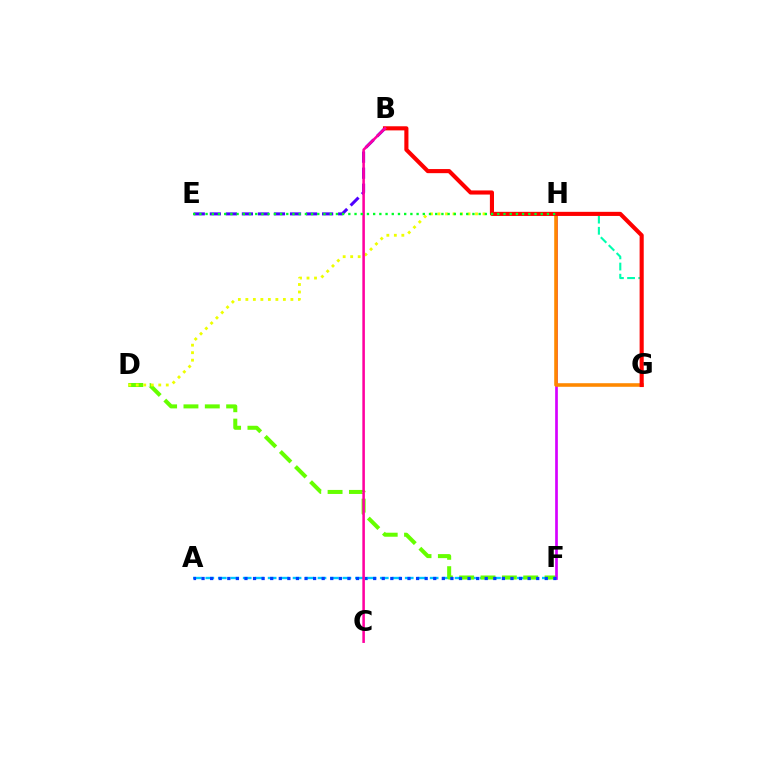{('G', 'H'): [{'color': '#00ffaf', 'line_style': 'dashed', 'thickness': 1.52}, {'color': '#ff8800', 'line_style': 'solid', 'thickness': 2.57}], ('A', 'F'): [{'color': '#00c7ff', 'line_style': 'dashed', 'thickness': 1.69}, {'color': '#003fff', 'line_style': 'dotted', 'thickness': 2.33}], ('D', 'F'): [{'color': '#66ff00', 'line_style': 'dashed', 'thickness': 2.9}], ('B', 'E'): [{'color': '#4f00ff', 'line_style': 'dashed', 'thickness': 2.18}], ('F', 'H'): [{'color': '#d600ff', 'line_style': 'solid', 'thickness': 1.94}], ('D', 'H'): [{'color': '#eeff00', 'line_style': 'dotted', 'thickness': 2.04}], ('B', 'G'): [{'color': '#ff0000', 'line_style': 'solid', 'thickness': 2.96}], ('B', 'C'): [{'color': '#ff00a0', 'line_style': 'solid', 'thickness': 1.84}], ('E', 'H'): [{'color': '#00ff27', 'line_style': 'dotted', 'thickness': 1.69}]}